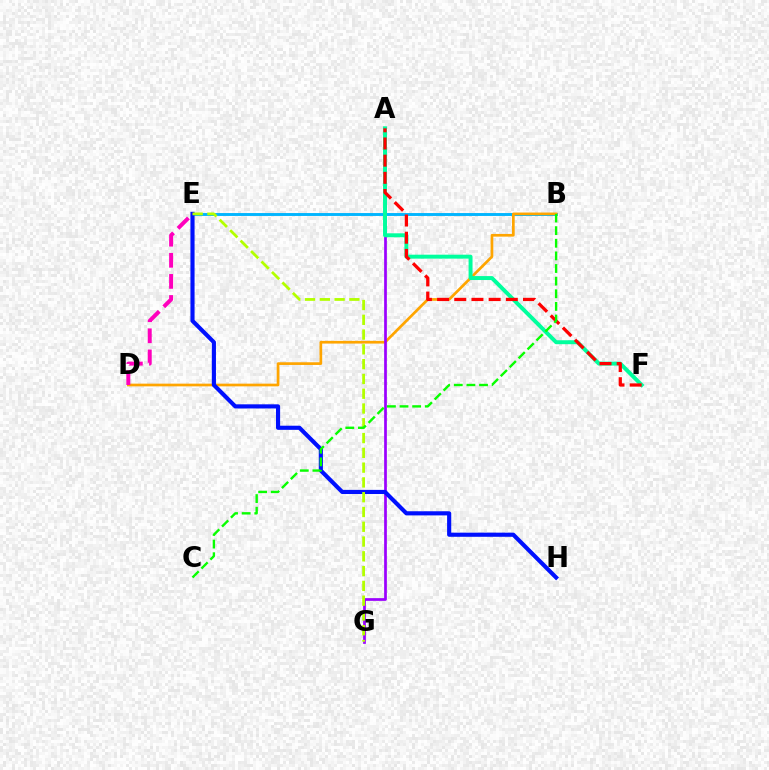{('B', 'E'): [{'color': '#00b5ff', 'line_style': 'solid', 'thickness': 2.09}], ('B', 'D'): [{'color': '#ffa500', 'line_style': 'solid', 'thickness': 1.94}], ('A', 'G'): [{'color': '#9b00ff', 'line_style': 'solid', 'thickness': 1.96}], ('D', 'E'): [{'color': '#ff00bd', 'line_style': 'dashed', 'thickness': 2.86}], ('E', 'H'): [{'color': '#0010ff', 'line_style': 'solid', 'thickness': 2.98}], ('A', 'F'): [{'color': '#00ff9d', 'line_style': 'solid', 'thickness': 2.84}, {'color': '#ff0000', 'line_style': 'dashed', 'thickness': 2.33}], ('E', 'G'): [{'color': '#b3ff00', 'line_style': 'dashed', 'thickness': 2.01}], ('B', 'C'): [{'color': '#08ff00', 'line_style': 'dashed', 'thickness': 1.71}]}